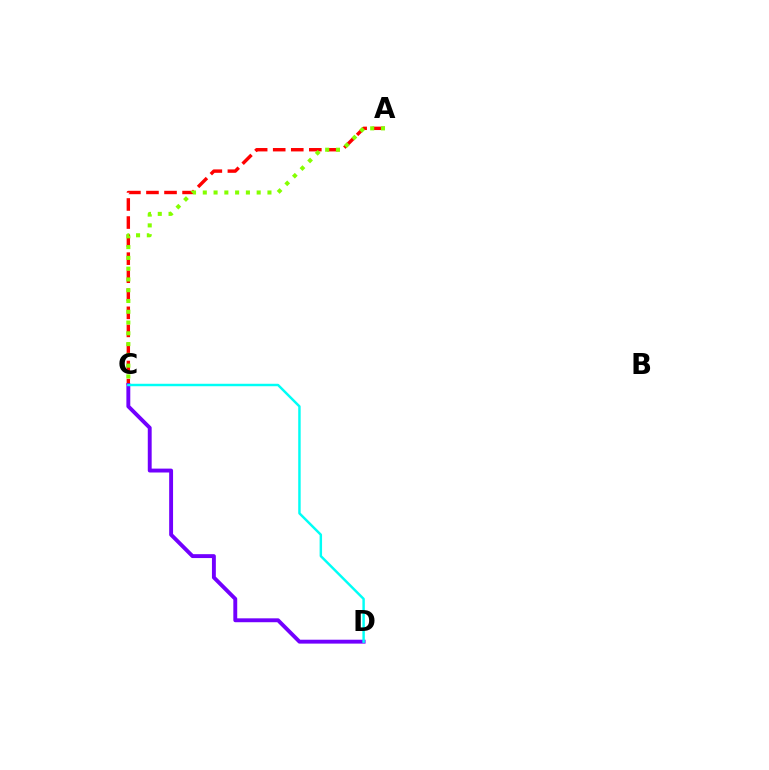{('A', 'C'): [{'color': '#ff0000', 'line_style': 'dashed', 'thickness': 2.45}, {'color': '#84ff00', 'line_style': 'dotted', 'thickness': 2.93}], ('C', 'D'): [{'color': '#7200ff', 'line_style': 'solid', 'thickness': 2.8}, {'color': '#00fff6', 'line_style': 'solid', 'thickness': 1.77}]}